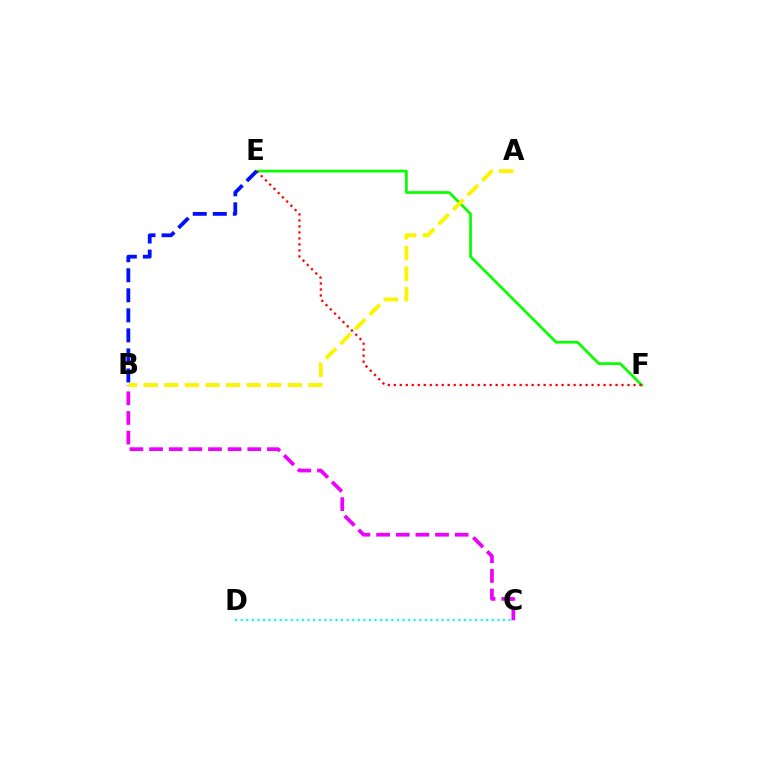{('B', 'C'): [{'color': '#ee00ff', 'line_style': 'dashed', 'thickness': 2.67}], ('C', 'D'): [{'color': '#00fff6', 'line_style': 'dotted', 'thickness': 1.52}], ('E', 'F'): [{'color': '#08ff00', 'line_style': 'solid', 'thickness': 1.96}, {'color': '#ff0000', 'line_style': 'dotted', 'thickness': 1.63}], ('B', 'E'): [{'color': '#0010ff', 'line_style': 'dashed', 'thickness': 2.72}], ('A', 'B'): [{'color': '#fcf500', 'line_style': 'dashed', 'thickness': 2.8}]}